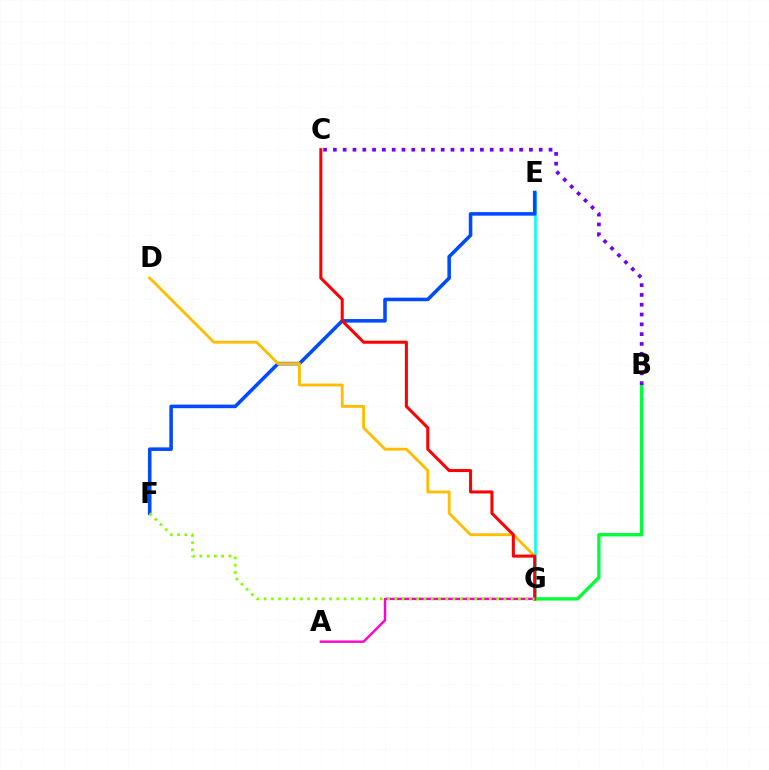{('E', 'G'): [{'color': '#00fff6', 'line_style': 'solid', 'thickness': 1.9}], ('E', 'F'): [{'color': '#004bff', 'line_style': 'solid', 'thickness': 2.57}], ('A', 'G'): [{'color': '#ff00cf', 'line_style': 'solid', 'thickness': 1.73}], ('B', 'G'): [{'color': '#00ff39', 'line_style': 'solid', 'thickness': 2.41}], ('B', 'C'): [{'color': '#7200ff', 'line_style': 'dotted', 'thickness': 2.66}], ('D', 'G'): [{'color': '#ffbd00', 'line_style': 'solid', 'thickness': 2.06}], ('C', 'G'): [{'color': '#ff0000', 'line_style': 'solid', 'thickness': 2.19}], ('F', 'G'): [{'color': '#84ff00', 'line_style': 'dotted', 'thickness': 1.97}]}